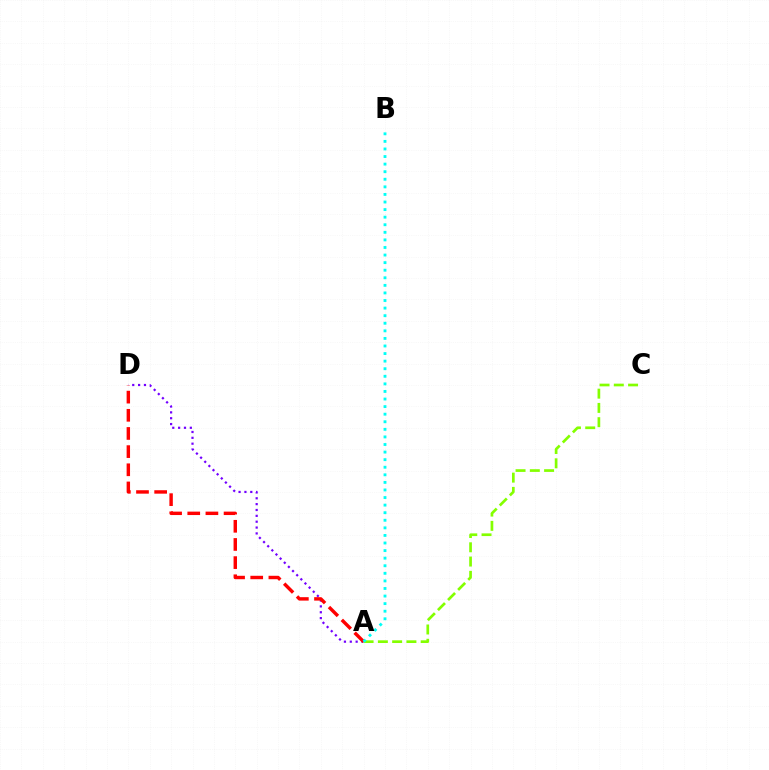{('A', 'D'): [{'color': '#7200ff', 'line_style': 'dotted', 'thickness': 1.59}, {'color': '#ff0000', 'line_style': 'dashed', 'thickness': 2.47}], ('A', 'C'): [{'color': '#84ff00', 'line_style': 'dashed', 'thickness': 1.94}], ('A', 'B'): [{'color': '#00fff6', 'line_style': 'dotted', 'thickness': 2.06}]}